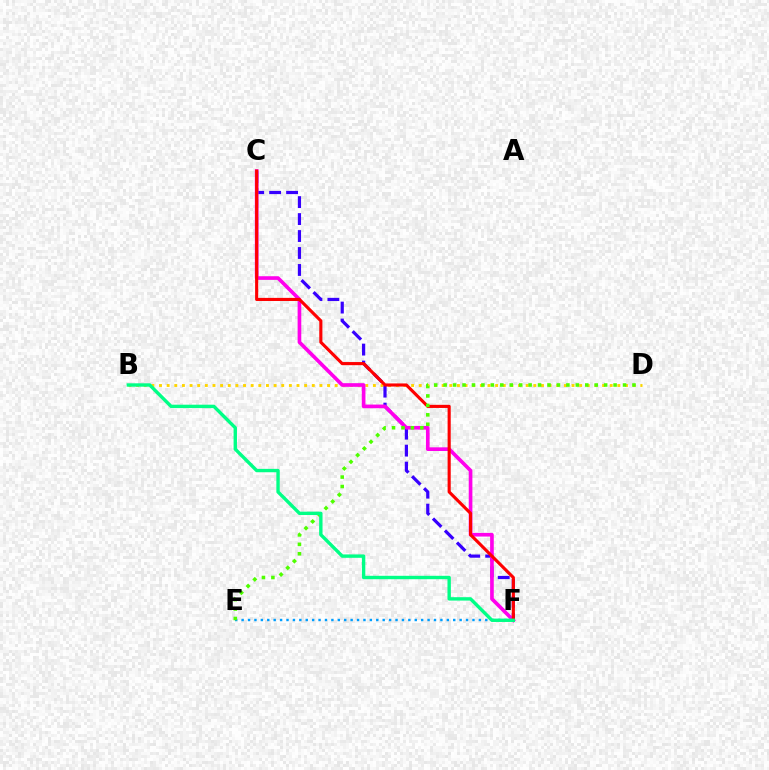{('B', 'D'): [{'color': '#ffd500', 'line_style': 'dotted', 'thickness': 2.08}], ('C', 'F'): [{'color': '#3700ff', 'line_style': 'dashed', 'thickness': 2.3}, {'color': '#ff00ed', 'line_style': 'solid', 'thickness': 2.63}, {'color': '#ff0000', 'line_style': 'solid', 'thickness': 2.25}], ('E', 'F'): [{'color': '#009eff', 'line_style': 'dotted', 'thickness': 1.74}], ('D', 'E'): [{'color': '#4fff00', 'line_style': 'dotted', 'thickness': 2.57}], ('B', 'F'): [{'color': '#00ff86', 'line_style': 'solid', 'thickness': 2.44}]}